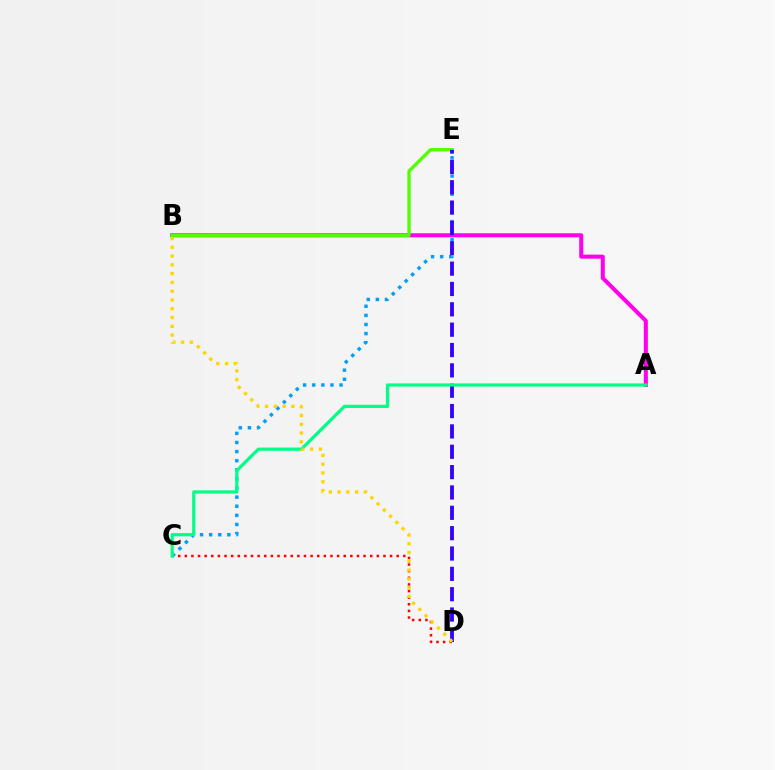{('C', 'D'): [{'color': '#ff0000', 'line_style': 'dotted', 'thickness': 1.8}], ('A', 'B'): [{'color': '#ff00ed', 'line_style': 'solid', 'thickness': 2.91}], ('B', 'E'): [{'color': '#4fff00', 'line_style': 'solid', 'thickness': 2.4}], ('C', 'E'): [{'color': '#009eff', 'line_style': 'dotted', 'thickness': 2.47}], ('D', 'E'): [{'color': '#3700ff', 'line_style': 'dashed', 'thickness': 2.76}], ('A', 'C'): [{'color': '#00ff86', 'line_style': 'solid', 'thickness': 2.31}], ('B', 'D'): [{'color': '#ffd500', 'line_style': 'dotted', 'thickness': 2.39}]}